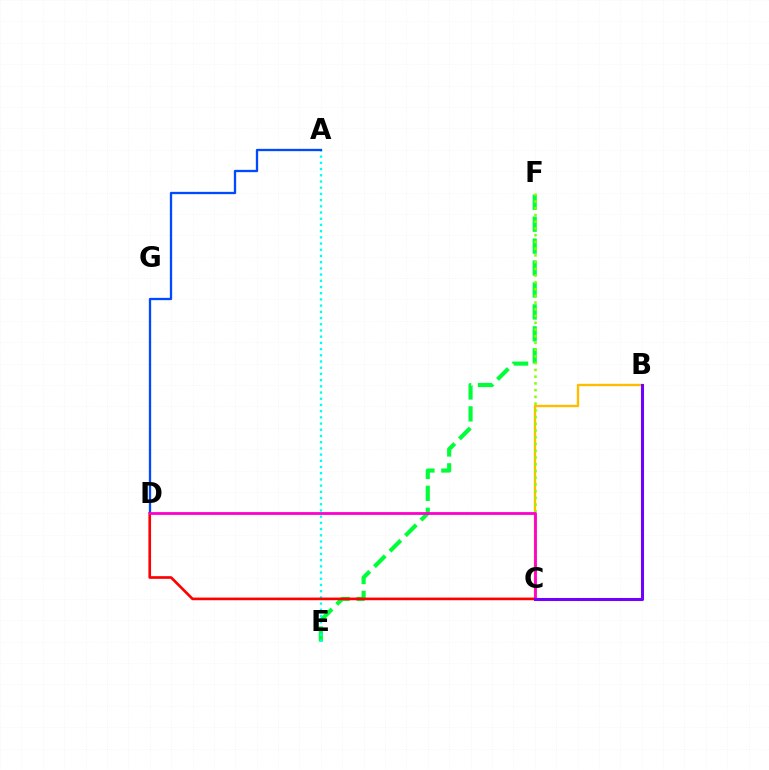{('B', 'C'): [{'color': '#ffbd00', 'line_style': 'solid', 'thickness': 1.72}, {'color': '#7200ff', 'line_style': 'solid', 'thickness': 2.2}], ('E', 'F'): [{'color': '#00ff39', 'line_style': 'dashed', 'thickness': 2.98}], ('A', 'E'): [{'color': '#00fff6', 'line_style': 'dotted', 'thickness': 1.69}], ('C', 'D'): [{'color': '#ff0000', 'line_style': 'solid', 'thickness': 1.92}, {'color': '#ff00cf', 'line_style': 'solid', 'thickness': 2.02}], ('A', 'D'): [{'color': '#004bff', 'line_style': 'solid', 'thickness': 1.66}], ('C', 'F'): [{'color': '#84ff00', 'line_style': 'dotted', 'thickness': 1.83}]}